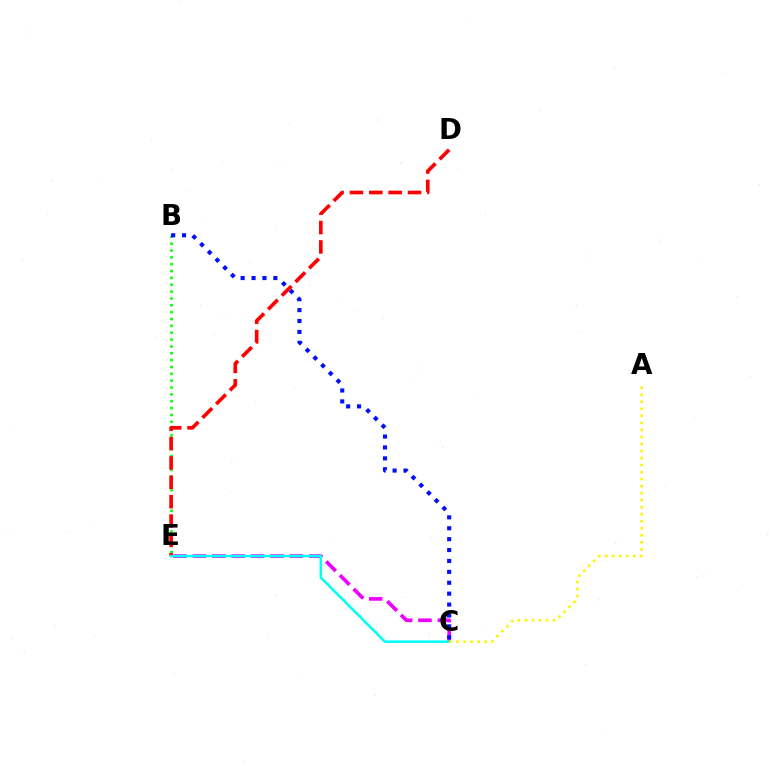{('C', 'E'): [{'color': '#ee00ff', 'line_style': 'dashed', 'thickness': 2.64}, {'color': '#00fff6', 'line_style': 'solid', 'thickness': 1.83}], ('B', 'E'): [{'color': '#08ff00', 'line_style': 'dotted', 'thickness': 1.86}], ('B', 'C'): [{'color': '#0010ff', 'line_style': 'dotted', 'thickness': 2.96}], ('D', 'E'): [{'color': '#ff0000', 'line_style': 'dashed', 'thickness': 2.63}], ('A', 'C'): [{'color': '#fcf500', 'line_style': 'dotted', 'thickness': 1.91}]}